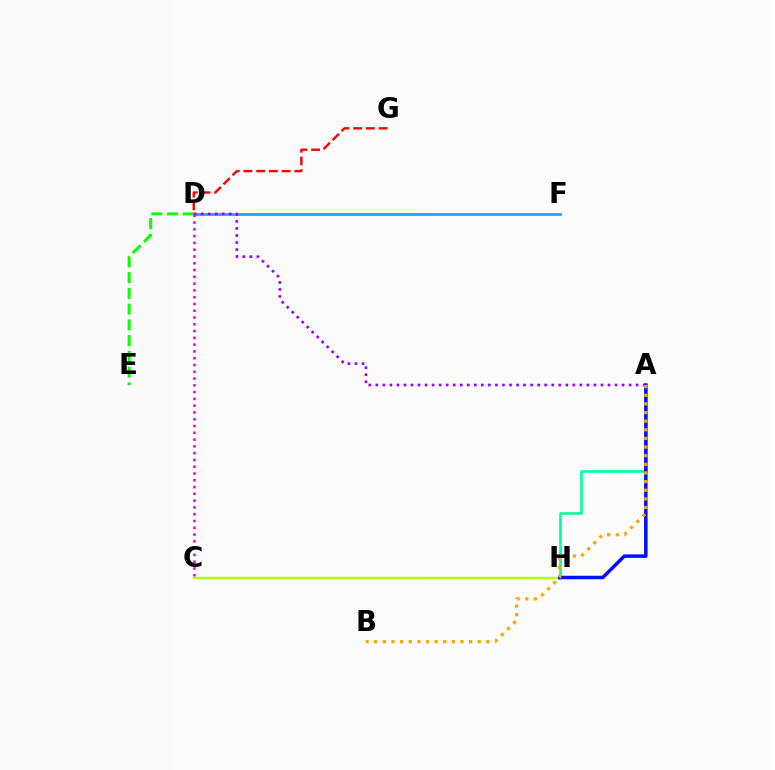{('D', 'G'): [{'color': '#ff0000', 'line_style': 'dashed', 'thickness': 1.73}], ('A', 'H'): [{'color': '#00ff9d', 'line_style': 'solid', 'thickness': 1.87}, {'color': '#0010ff', 'line_style': 'solid', 'thickness': 2.51}], ('C', 'D'): [{'color': '#ff00bd', 'line_style': 'dotted', 'thickness': 1.84}], ('D', 'E'): [{'color': '#08ff00', 'line_style': 'dashed', 'thickness': 2.14}], ('C', 'H'): [{'color': '#b3ff00', 'line_style': 'solid', 'thickness': 1.78}], ('D', 'F'): [{'color': '#00b5ff', 'line_style': 'solid', 'thickness': 2.02}], ('A', 'D'): [{'color': '#9b00ff', 'line_style': 'dotted', 'thickness': 1.91}], ('A', 'B'): [{'color': '#ffa500', 'line_style': 'dotted', 'thickness': 2.35}]}